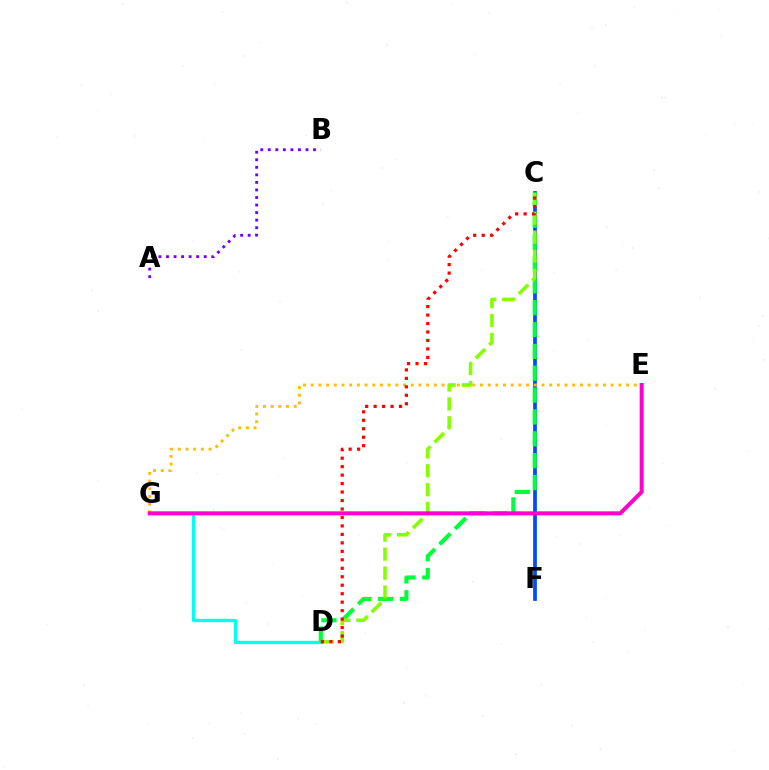{('A', 'B'): [{'color': '#7200ff', 'line_style': 'dotted', 'thickness': 2.05}], ('D', 'G'): [{'color': '#00fff6', 'line_style': 'solid', 'thickness': 2.38}], ('C', 'F'): [{'color': '#004bff', 'line_style': 'solid', 'thickness': 2.68}], ('C', 'D'): [{'color': '#00ff39', 'line_style': 'dashed', 'thickness': 2.97}, {'color': '#84ff00', 'line_style': 'dashed', 'thickness': 2.57}, {'color': '#ff0000', 'line_style': 'dotted', 'thickness': 2.3}], ('E', 'G'): [{'color': '#ffbd00', 'line_style': 'dotted', 'thickness': 2.09}, {'color': '#ff00cf', 'line_style': 'solid', 'thickness': 2.88}]}